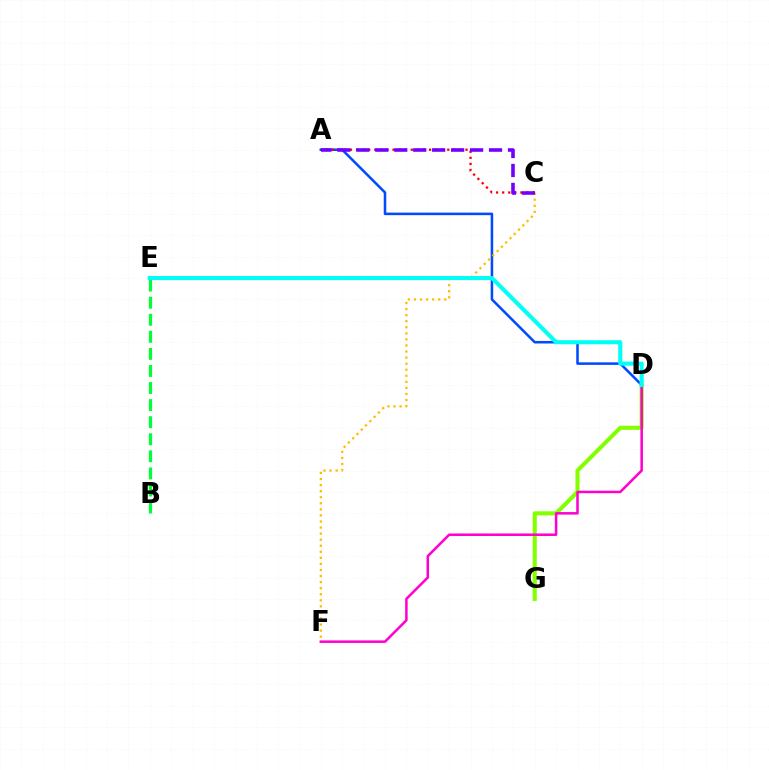{('A', 'D'): [{'color': '#004bff', 'line_style': 'solid', 'thickness': 1.84}], ('B', 'E'): [{'color': '#00ff39', 'line_style': 'dashed', 'thickness': 2.32}], ('C', 'F'): [{'color': '#ffbd00', 'line_style': 'dotted', 'thickness': 1.65}], ('A', 'C'): [{'color': '#ff0000', 'line_style': 'dotted', 'thickness': 1.65}, {'color': '#7200ff', 'line_style': 'dashed', 'thickness': 2.58}], ('D', 'G'): [{'color': '#84ff00', 'line_style': 'solid', 'thickness': 2.95}], ('D', 'F'): [{'color': '#ff00cf', 'line_style': 'solid', 'thickness': 1.81}], ('D', 'E'): [{'color': '#00fff6', 'line_style': 'solid', 'thickness': 2.93}]}